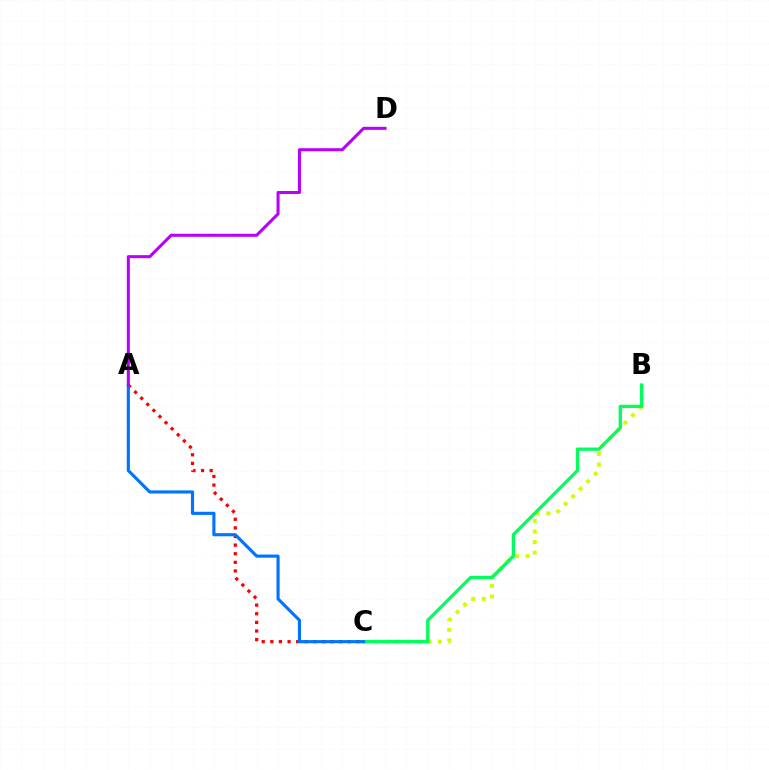{('B', 'C'): [{'color': '#d1ff00', 'line_style': 'dotted', 'thickness': 2.88}, {'color': '#00ff5c', 'line_style': 'solid', 'thickness': 2.37}], ('A', 'C'): [{'color': '#ff0000', 'line_style': 'dotted', 'thickness': 2.34}, {'color': '#0074ff', 'line_style': 'solid', 'thickness': 2.26}], ('A', 'D'): [{'color': '#b900ff', 'line_style': 'solid', 'thickness': 2.19}]}